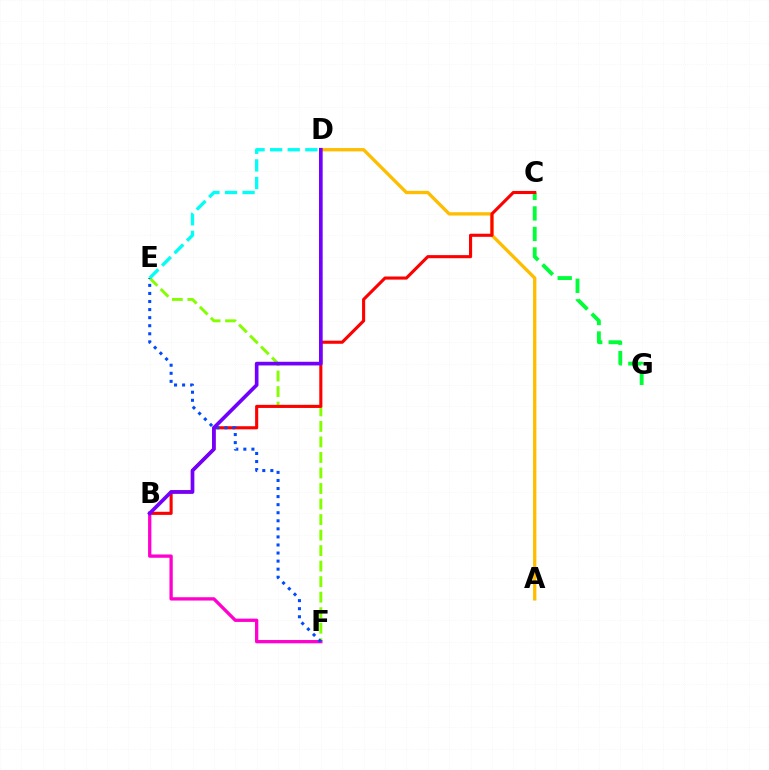{('A', 'D'): [{'color': '#ffbd00', 'line_style': 'solid', 'thickness': 2.38}], ('E', 'F'): [{'color': '#84ff00', 'line_style': 'dashed', 'thickness': 2.11}, {'color': '#004bff', 'line_style': 'dotted', 'thickness': 2.19}], ('C', 'G'): [{'color': '#00ff39', 'line_style': 'dashed', 'thickness': 2.79}], ('B', 'C'): [{'color': '#ff0000', 'line_style': 'solid', 'thickness': 2.24}], ('B', 'F'): [{'color': '#ff00cf', 'line_style': 'solid', 'thickness': 2.37}], ('B', 'D'): [{'color': '#7200ff', 'line_style': 'solid', 'thickness': 2.64}], ('D', 'E'): [{'color': '#00fff6', 'line_style': 'dashed', 'thickness': 2.39}]}